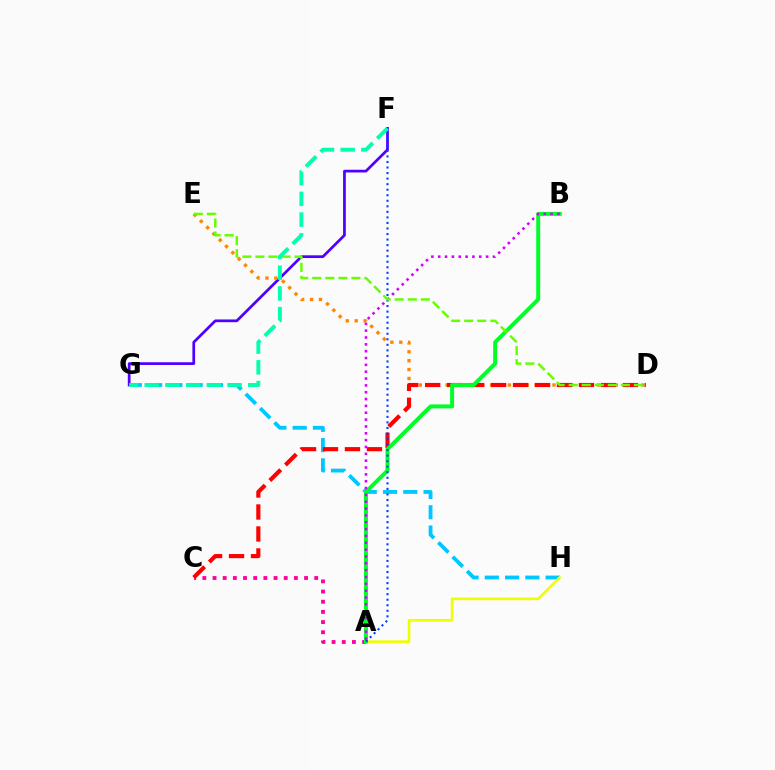{('A', 'C'): [{'color': '#ff00a0', 'line_style': 'dotted', 'thickness': 2.76}], ('F', 'G'): [{'color': '#4f00ff', 'line_style': 'solid', 'thickness': 1.96}, {'color': '#00ffaf', 'line_style': 'dashed', 'thickness': 2.81}], ('G', 'H'): [{'color': '#00c7ff', 'line_style': 'dashed', 'thickness': 2.75}], ('D', 'E'): [{'color': '#ff8800', 'line_style': 'dotted', 'thickness': 2.42}, {'color': '#66ff00', 'line_style': 'dashed', 'thickness': 1.77}], ('A', 'H'): [{'color': '#eeff00', 'line_style': 'solid', 'thickness': 1.89}], ('C', 'D'): [{'color': '#ff0000', 'line_style': 'dashed', 'thickness': 2.98}], ('A', 'B'): [{'color': '#00ff27', 'line_style': 'solid', 'thickness': 2.85}, {'color': '#d600ff', 'line_style': 'dotted', 'thickness': 1.86}], ('A', 'F'): [{'color': '#003fff', 'line_style': 'dotted', 'thickness': 1.51}]}